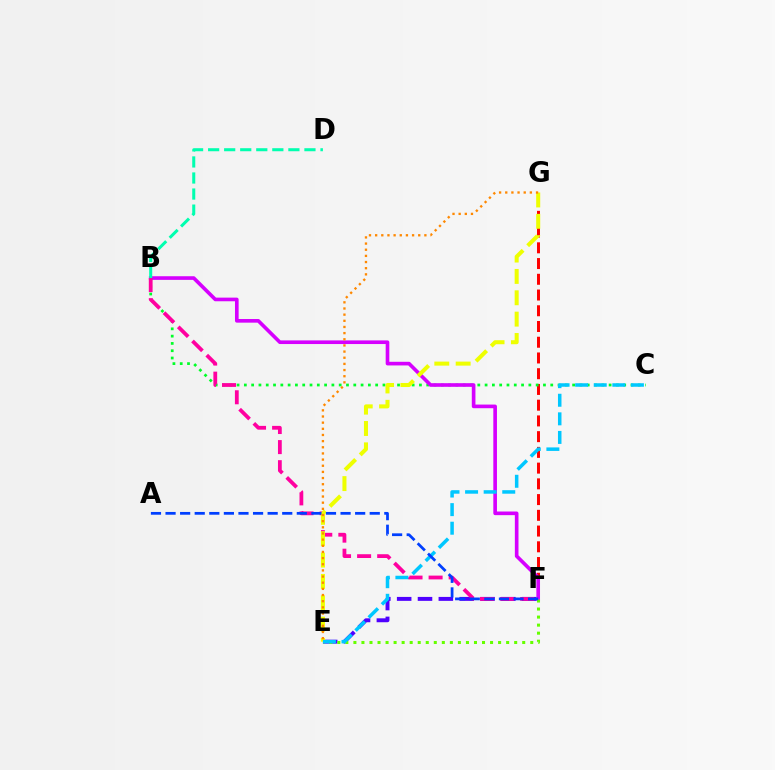{('F', 'G'): [{'color': '#ff0000', 'line_style': 'dashed', 'thickness': 2.14}], ('E', 'F'): [{'color': '#4f00ff', 'line_style': 'dashed', 'thickness': 2.83}, {'color': '#66ff00', 'line_style': 'dotted', 'thickness': 2.18}], ('B', 'C'): [{'color': '#00ff27', 'line_style': 'dotted', 'thickness': 1.98}], ('B', 'F'): [{'color': '#d600ff', 'line_style': 'solid', 'thickness': 2.62}, {'color': '#ff00a0', 'line_style': 'dashed', 'thickness': 2.73}], ('B', 'D'): [{'color': '#00ffaf', 'line_style': 'dashed', 'thickness': 2.18}], ('E', 'G'): [{'color': '#eeff00', 'line_style': 'dashed', 'thickness': 2.9}, {'color': '#ff8800', 'line_style': 'dotted', 'thickness': 1.67}], ('C', 'E'): [{'color': '#00c7ff', 'line_style': 'dashed', 'thickness': 2.52}], ('A', 'F'): [{'color': '#003fff', 'line_style': 'dashed', 'thickness': 1.98}]}